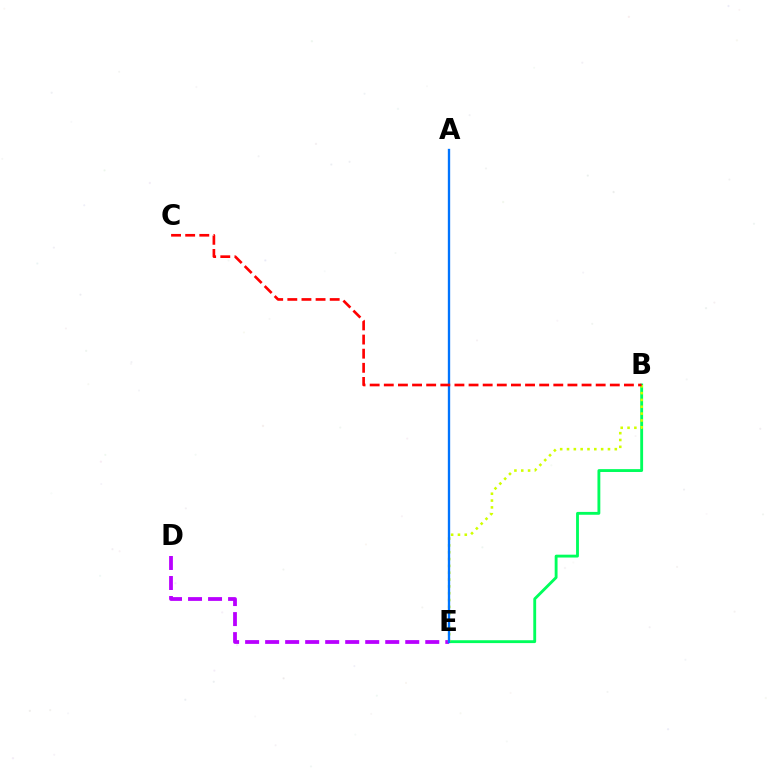{('B', 'E'): [{'color': '#00ff5c', 'line_style': 'solid', 'thickness': 2.06}, {'color': '#d1ff00', 'line_style': 'dotted', 'thickness': 1.85}], ('D', 'E'): [{'color': '#b900ff', 'line_style': 'dashed', 'thickness': 2.72}], ('A', 'E'): [{'color': '#0074ff', 'line_style': 'solid', 'thickness': 1.69}], ('B', 'C'): [{'color': '#ff0000', 'line_style': 'dashed', 'thickness': 1.92}]}